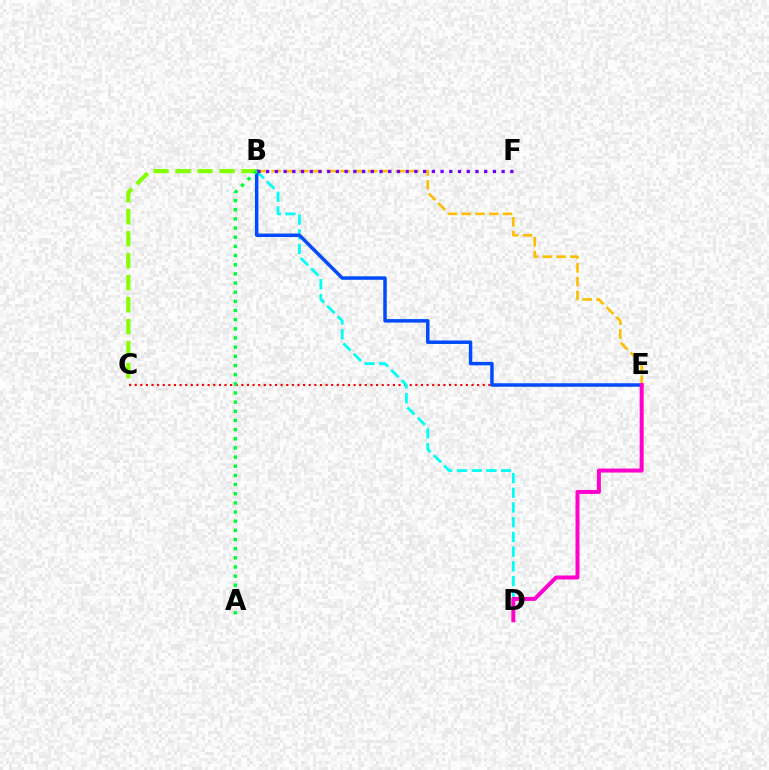{('C', 'E'): [{'color': '#ff0000', 'line_style': 'dotted', 'thickness': 1.53}], ('B', 'D'): [{'color': '#00fff6', 'line_style': 'dashed', 'thickness': 2.0}], ('B', 'E'): [{'color': '#004bff', 'line_style': 'solid', 'thickness': 2.5}, {'color': '#ffbd00', 'line_style': 'dashed', 'thickness': 1.87}], ('D', 'E'): [{'color': '#ff00cf', 'line_style': 'solid', 'thickness': 2.87}], ('B', 'C'): [{'color': '#84ff00', 'line_style': 'dashed', 'thickness': 2.98}], ('B', 'F'): [{'color': '#7200ff', 'line_style': 'dotted', 'thickness': 2.37}], ('A', 'B'): [{'color': '#00ff39', 'line_style': 'dotted', 'thickness': 2.49}]}